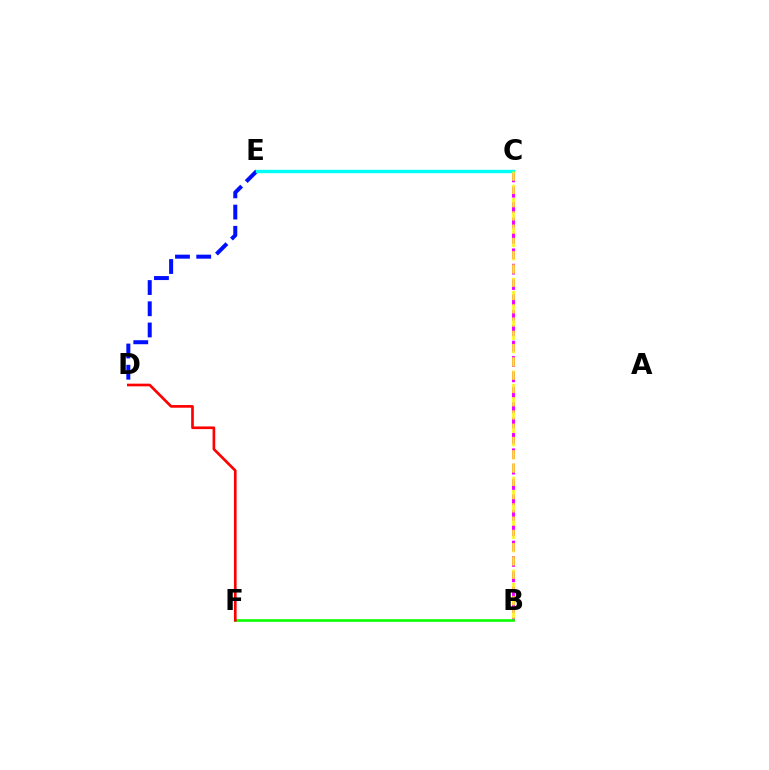{('D', 'E'): [{'color': '#0010ff', 'line_style': 'dashed', 'thickness': 2.88}], ('B', 'C'): [{'color': '#ee00ff', 'line_style': 'dashed', 'thickness': 2.09}, {'color': '#fcf500', 'line_style': 'dashed', 'thickness': 1.8}], ('C', 'E'): [{'color': '#00fff6', 'line_style': 'solid', 'thickness': 2.45}], ('B', 'F'): [{'color': '#08ff00', 'line_style': 'solid', 'thickness': 1.9}], ('D', 'F'): [{'color': '#ff0000', 'line_style': 'solid', 'thickness': 1.92}]}